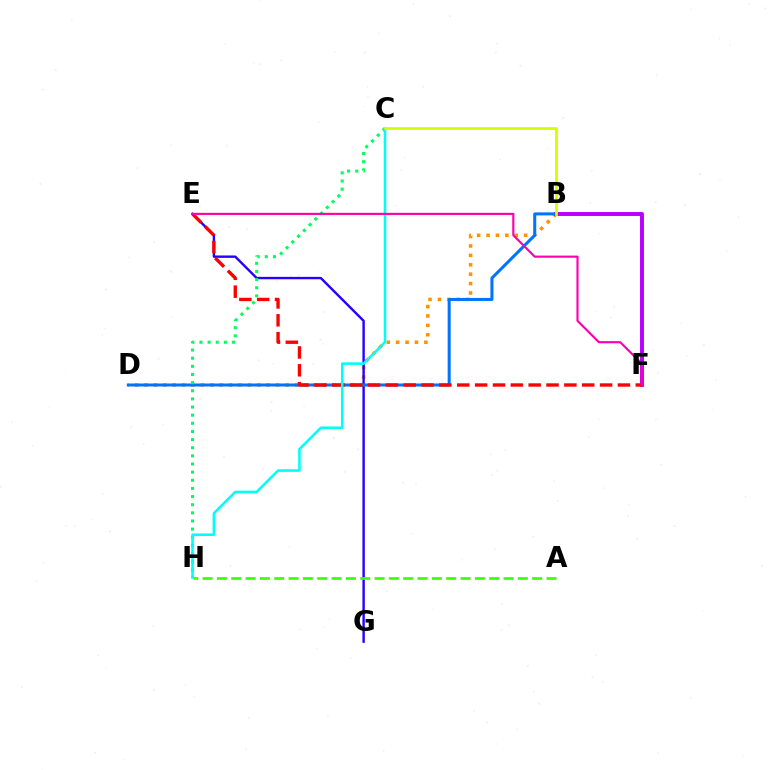{('B', 'D'): [{'color': '#ff9400', 'line_style': 'dotted', 'thickness': 2.55}, {'color': '#0074ff', 'line_style': 'solid', 'thickness': 2.18}], ('E', 'G'): [{'color': '#2500ff', 'line_style': 'solid', 'thickness': 1.72}], ('B', 'F'): [{'color': '#b900ff', 'line_style': 'solid', 'thickness': 2.82}], ('E', 'F'): [{'color': '#ff0000', 'line_style': 'dashed', 'thickness': 2.43}, {'color': '#ff00ac', 'line_style': 'solid', 'thickness': 1.55}], ('C', 'H'): [{'color': '#00ff5c', 'line_style': 'dotted', 'thickness': 2.21}, {'color': '#00fff6', 'line_style': 'solid', 'thickness': 1.86}], ('B', 'C'): [{'color': '#d1ff00', 'line_style': 'solid', 'thickness': 1.98}], ('A', 'H'): [{'color': '#3dff00', 'line_style': 'dashed', 'thickness': 1.95}]}